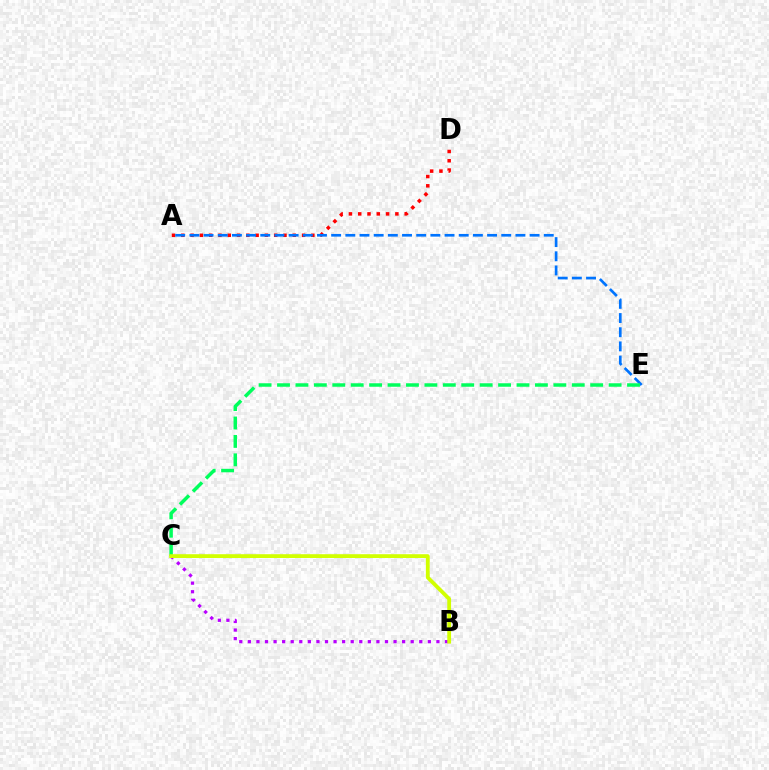{('B', 'C'): [{'color': '#b900ff', 'line_style': 'dotted', 'thickness': 2.33}, {'color': '#d1ff00', 'line_style': 'solid', 'thickness': 2.73}], ('A', 'D'): [{'color': '#ff0000', 'line_style': 'dotted', 'thickness': 2.52}], ('A', 'E'): [{'color': '#0074ff', 'line_style': 'dashed', 'thickness': 1.93}], ('C', 'E'): [{'color': '#00ff5c', 'line_style': 'dashed', 'thickness': 2.5}]}